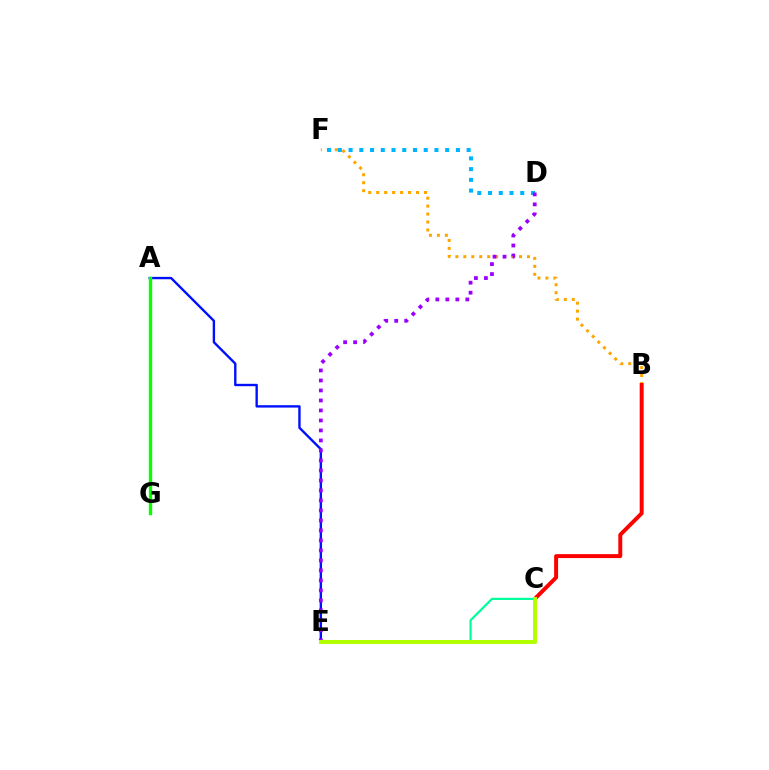{('A', 'E'): [{'color': '#0010ff', 'line_style': 'solid', 'thickness': 1.71}], ('B', 'F'): [{'color': '#ffa500', 'line_style': 'dotted', 'thickness': 2.16}], ('A', 'G'): [{'color': '#ff00bd', 'line_style': 'solid', 'thickness': 1.88}, {'color': '#08ff00', 'line_style': 'solid', 'thickness': 2.42}], ('B', 'C'): [{'color': '#ff0000', 'line_style': 'solid', 'thickness': 2.84}], ('D', 'F'): [{'color': '#00b5ff', 'line_style': 'dotted', 'thickness': 2.92}], ('D', 'E'): [{'color': '#9b00ff', 'line_style': 'dotted', 'thickness': 2.72}], ('C', 'E'): [{'color': '#00ff9d', 'line_style': 'solid', 'thickness': 1.59}, {'color': '#b3ff00', 'line_style': 'solid', 'thickness': 2.88}]}